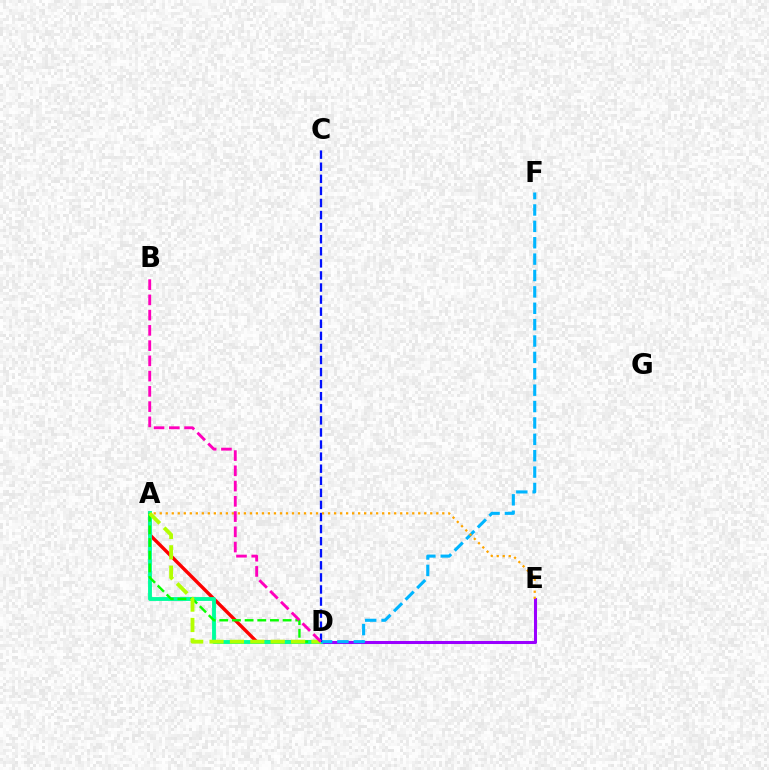{('A', 'D'): [{'color': '#ff0000', 'line_style': 'solid', 'thickness': 2.45}, {'color': '#00ff9d', 'line_style': 'solid', 'thickness': 2.78}, {'color': '#08ff00', 'line_style': 'dashed', 'thickness': 1.72}, {'color': '#b3ff00', 'line_style': 'dashed', 'thickness': 2.77}], ('D', 'E'): [{'color': '#9b00ff', 'line_style': 'solid', 'thickness': 2.2}], ('D', 'F'): [{'color': '#00b5ff', 'line_style': 'dashed', 'thickness': 2.23}], ('C', 'D'): [{'color': '#0010ff', 'line_style': 'dashed', 'thickness': 1.64}], ('A', 'E'): [{'color': '#ffa500', 'line_style': 'dotted', 'thickness': 1.63}], ('B', 'D'): [{'color': '#ff00bd', 'line_style': 'dashed', 'thickness': 2.07}]}